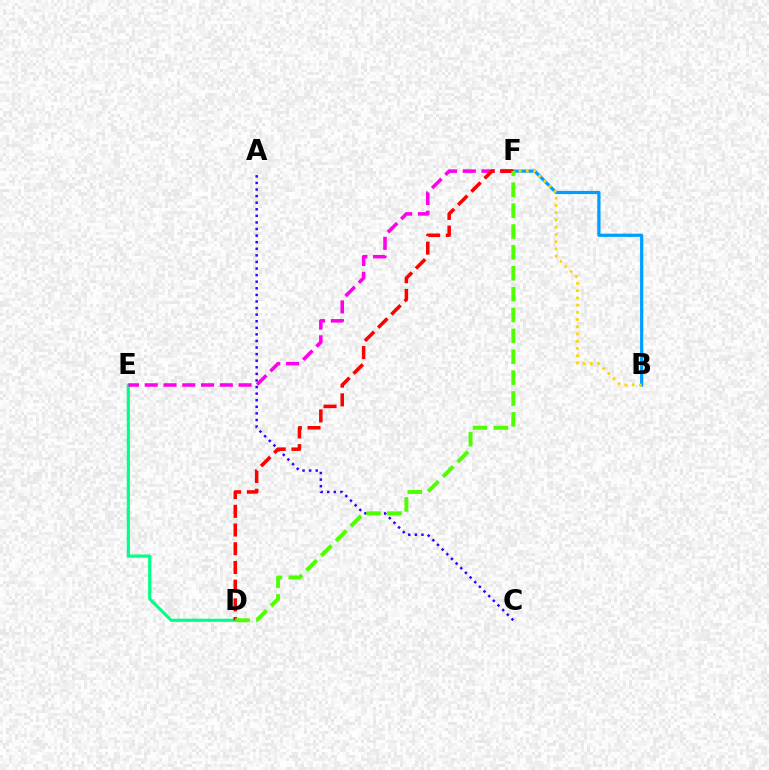{('B', 'F'): [{'color': '#009eff', 'line_style': 'solid', 'thickness': 2.3}, {'color': '#ffd500', 'line_style': 'dotted', 'thickness': 1.96}], ('D', 'E'): [{'color': '#00ff86', 'line_style': 'solid', 'thickness': 2.26}], ('E', 'F'): [{'color': '#ff00ed', 'line_style': 'dashed', 'thickness': 2.55}], ('A', 'C'): [{'color': '#3700ff', 'line_style': 'dotted', 'thickness': 1.79}], ('D', 'F'): [{'color': '#ff0000', 'line_style': 'dashed', 'thickness': 2.54}, {'color': '#4fff00', 'line_style': 'dashed', 'thickness': 2.84}]}